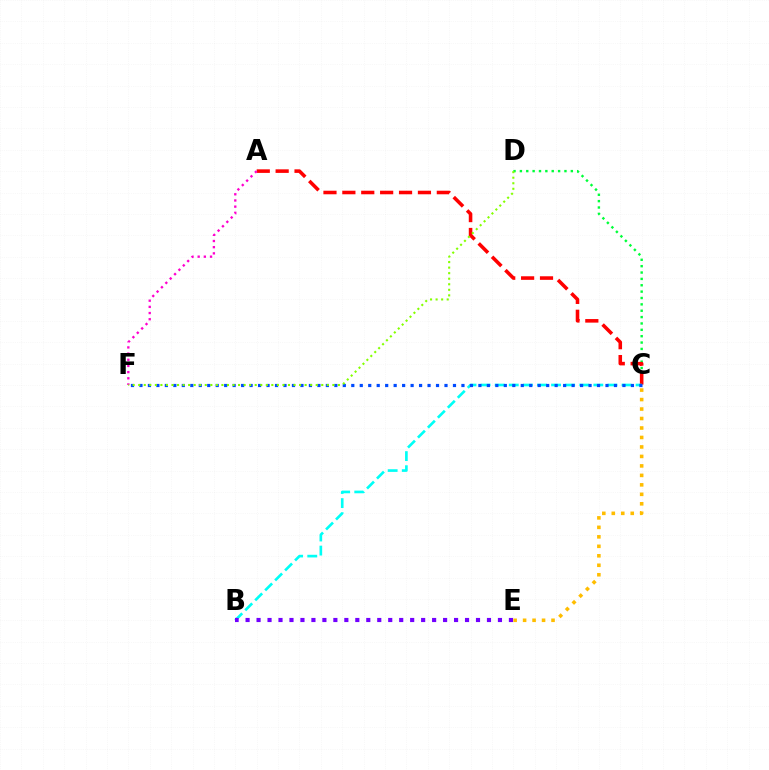{('C', 'D'): [{'color': '#00ff39', 'line_style': 'dotted', 'thickness': 1.73}], ('A', 'C'): [{'color': '#ff0000', 'line_style': 'dashed', 'thickness': 2.57}], ('A', 'F'): [{'color': '#ff00cf', 'line_style': 'dotted', 'thickness': 1.68}], ('B', 'C'): [{'color': '#00fff6', 'line_style': 'dashed', 'thickness': 1.91}], ('C', 'F'): [{'color': '#004bff', 'line_style': 'dotted', 'thickness': 2.3}], ('B', 'E'): [{'color': '#7200ff', 'line_style': 'dotted', 'thickness': 2.98}], ('C', 'E'): [{'color': '#ffbd00', 'line_style': 'dotted', 'thickness': 2.57}], ('D', 'F'): [{'color': '#84ff00', 'line_style': 'dotted', 'thickness': 1.51}]}